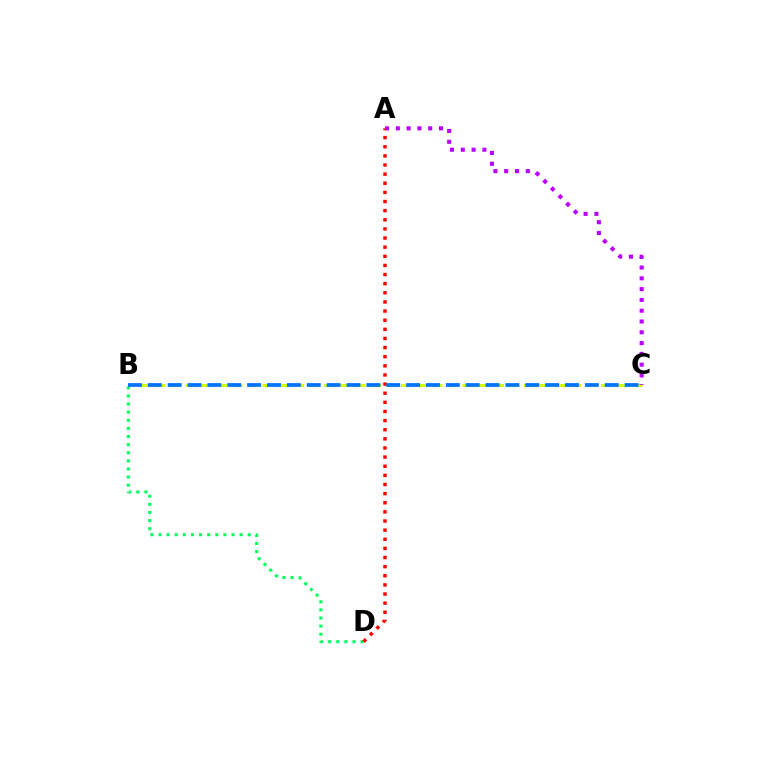{('B', 'C'): [{'color': '#d1ff00', 'line_style': 'dashed', 'thickness': 2.09}, {'color': '#0074ff', 'line_style': 'dashed', 'thickness': 2.7}], ('B', 'D'): [{'color': '#00ff5c', 'line_style': 'dotted', 'thickness': 2.2}], ('A', 'D'): [{'color': '#ff0000', 'line_style': 'dotted', 'thickness': 2.48}], ('A', 'C'): [{'color': '#b900ff', 'line_style': 'dotted', 'thickness': 2.93}]}